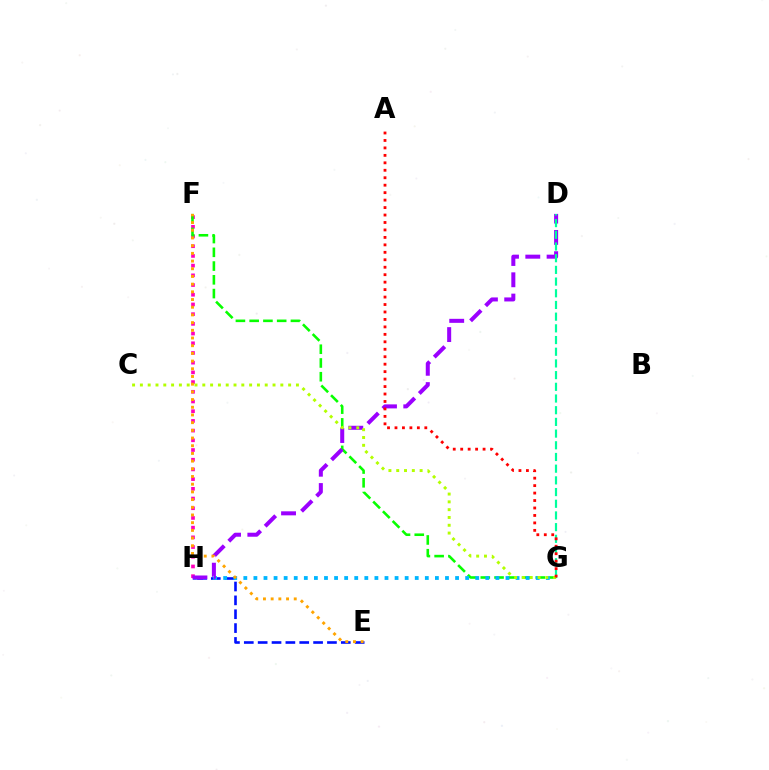{('F', 'H'): [{'color': '#ff00bd', 'line_style': 'dotted', 'thickness': 2.64}], ('E', 'H'): [{'color': '#0010ff', 'line_style': 'dashed', 'thickness': 1.88}], ('F', 'G'): [{'color': '#08ff00', 'line_style': 'dashed', 'thickness': 1.87}], ('G', 'H'): [{'color': '#00b5ff', 'line_style': 'dotted', 'thickness': 2.74}], ('D', 'H'): [{'color': '#9b00ff', 'line_style': 'dashed', 'thickness': 2.89}], ('D', 'G'): [{'color': '#00ff9d', 'line_style': 'dashed', 'thickness': 1.59}], ('C', 'G'): [{'color': '#b3ff00', 'line_style': 'dotted', 'thickness': 2.12}], ('E', 'F'): [{'color': '#ffa500', 'line_style': 'dotted', 'thickness': 2.09}], ('A', 'G'): [{'color': '#ff0000', 'line_style': 'dotted', 'thickness': 2.03}]}